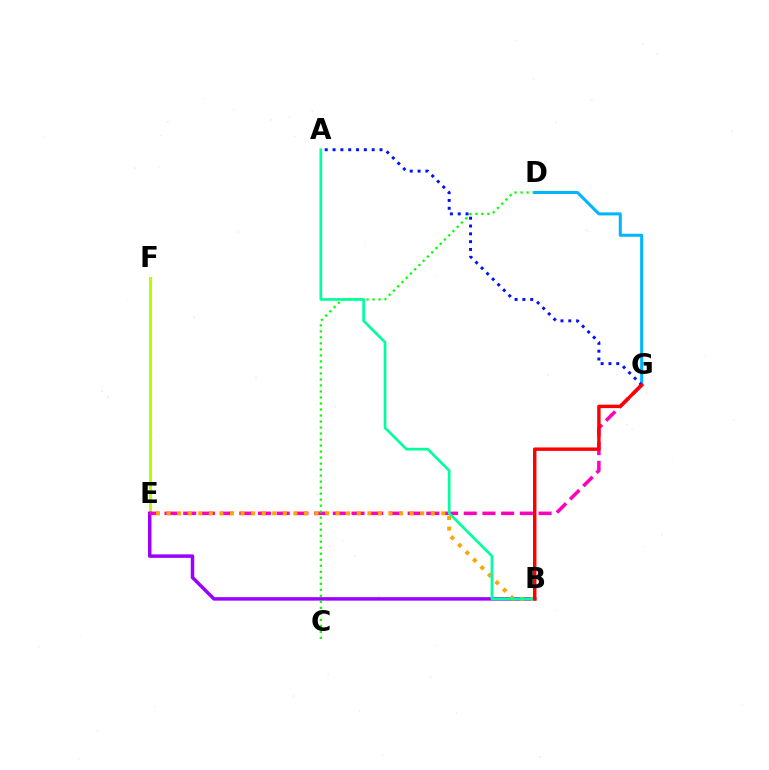{('E', 'F'): [{'color': '#b3ff00', 'line_style': 'solid', 'thickness': 2.17}], ('B', 'E'): [{'color': '#9b00ff', 'line_style': 'solid', 'thickness': 2.51}, {'color': '#ffa500', 'line_style': 'dotted', 'thickness': 2.87}], ('E', 'G'): [{'color': '#ff00bd', 'line_style': 'dashed', 'thickness': 2.54}], ('C', 'D'): [{'color': '#08ff00', 'line_style': 'dotted', 'thickness': 1.63}], ('D', 'G'): [{'color': '#00b5ff', 'line_style': 'solid', 'thickness': 2.18}], ('A', 'B'): [{'color': '#00ff9d', 'line_style': 'solid', 'thickness': 1.93}], ('A', 'G'): [{'color': '#0010ff', 'line_style': 'dotted', 'thickness': 2.13}], ('B', 'G'): [{'color': '#ff0000', 'line_style': 'solid', 'thickness': 2.47}]}